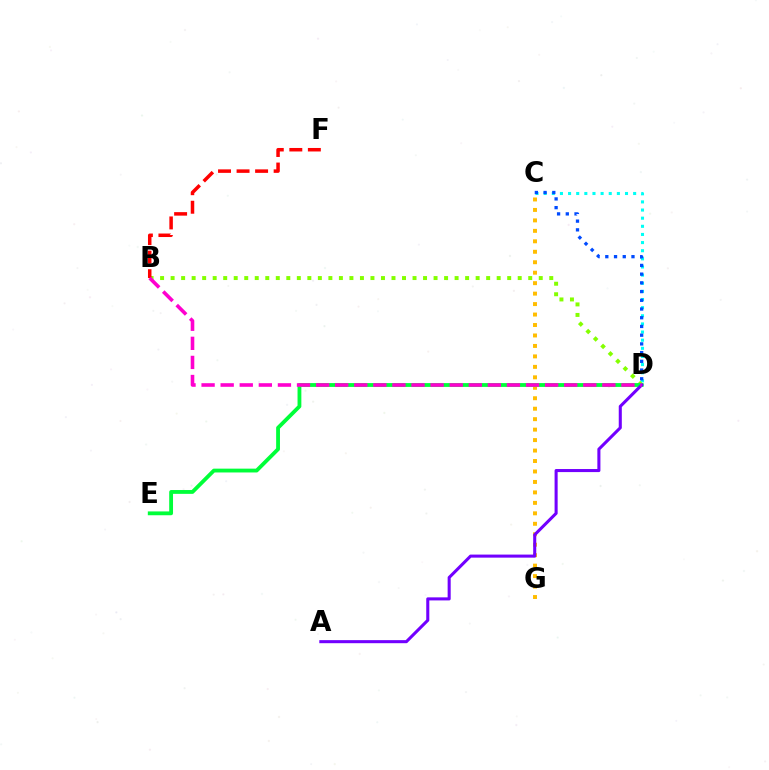{('C', 'G'): [{'color': '#ffbd00', 'line_style': 'dotted', 'thickness': 2.84}], ('C', 'D'): [{'color': '#00fff6', 'line_style': 'dotted', 'thickness': 2.21}, {'color': '#004bff', 'line_style': 'dotted', 'thickness': 2.37}], ('B', 'D'): [{'color': '#84ff00', 'line_style': 'dotted', 'thickness': 2.86}, {'color': '#ff00cf', 'line_style': 'dashed', 'thickness': 2.59}], ('B', 'F'): [{'color': '#ff0000', 'line_style': 'dashed', 'thickness': 2.52}], ('D', 'E'): [{'color': '#00ff39', 'line_style': 'solid', 'thickness': 2.75}], ('A', 'D'): [{'color': '#7200ff', 'line_style': 'solid', 'thickness': 2.2}]}